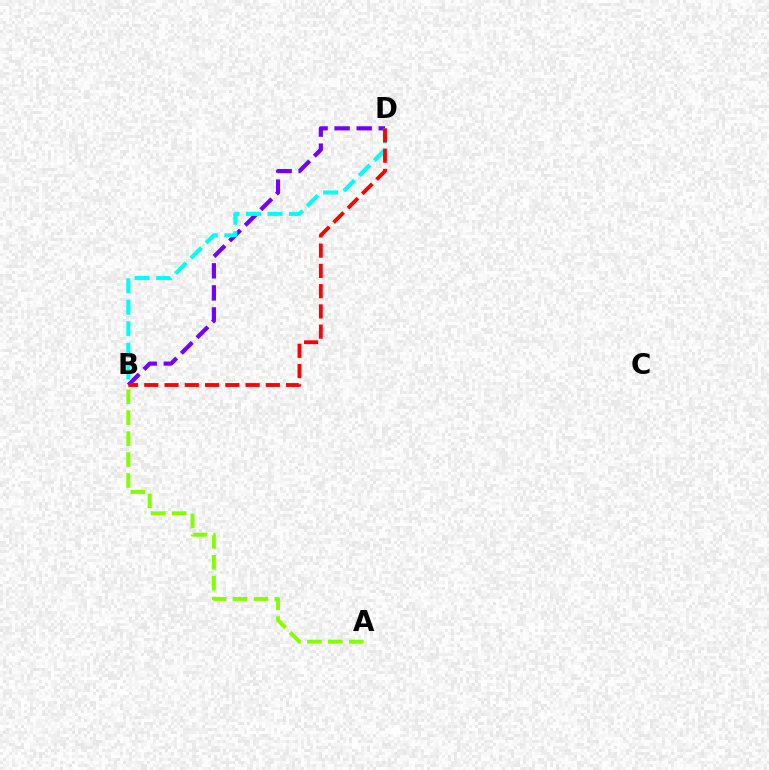{('B', 'D'): [{'color': '#7200ff', 'line_style': 'dashed', 'thickness': 3.0}, {'color': '#00fff6', 'line_style': 'dashed', 'thickness': 2.92}, {'color': '#ff0000', 'line_style': 'dashed', 'thickness': 2.75}], ('A', 'B'): [{'color': '#84ff00', 'line_style': 'dashed', 'thickness': 2.84}]}